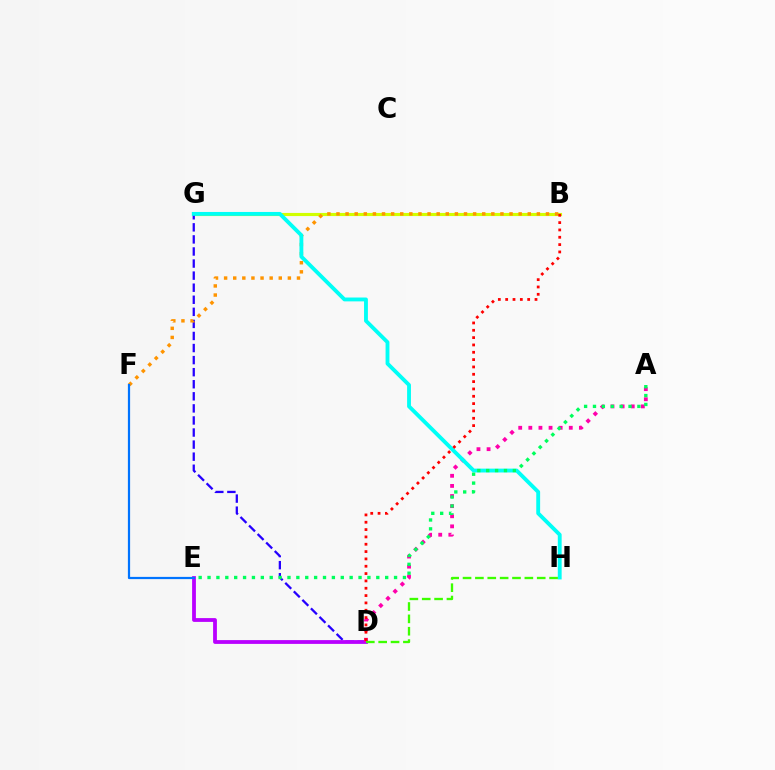{('B', 'G'): [{'color': '#d1ff00', 'line_style': 'solid', 'thickness': 2.25}], ('D', 'G'): [{'color': '#2500ff', 'line_style': 'dashed', 'thickness': 1.64}], ('D', 'E'): [{'color': '#b900ff', 'line_style': 'solid', 'thickness': 2.73}], ('B', 'F'): [{'color': '#ff9400', 'line_style': 'dotted', 'thickness': 2.47}], ('A', 'D'): [{'color': '#ff00ac', 'line_style': 'dotted', 'thickness': 2.75}], ('G', 'H'): [{'color': '#00fff6', 'line_style': 'solid', 'thickness': 2.77}], ('B', 'D'): [{'color': '#ff0000', 'line_style': 'dotted', 'thickness': 1.99}], ('A', 'E'): [{'color': '#00ff5c', 'line_style': 'dotted', 'thickness': 2.41}], ('D', 'H'): [{'color': '#3dff00', 'line_style': 'dashed', 'thickness': 1.68}], ('E', 'F'): [{'color': '#0074ff', 'line_style': 'solid', 'thickness': 1.6}]}